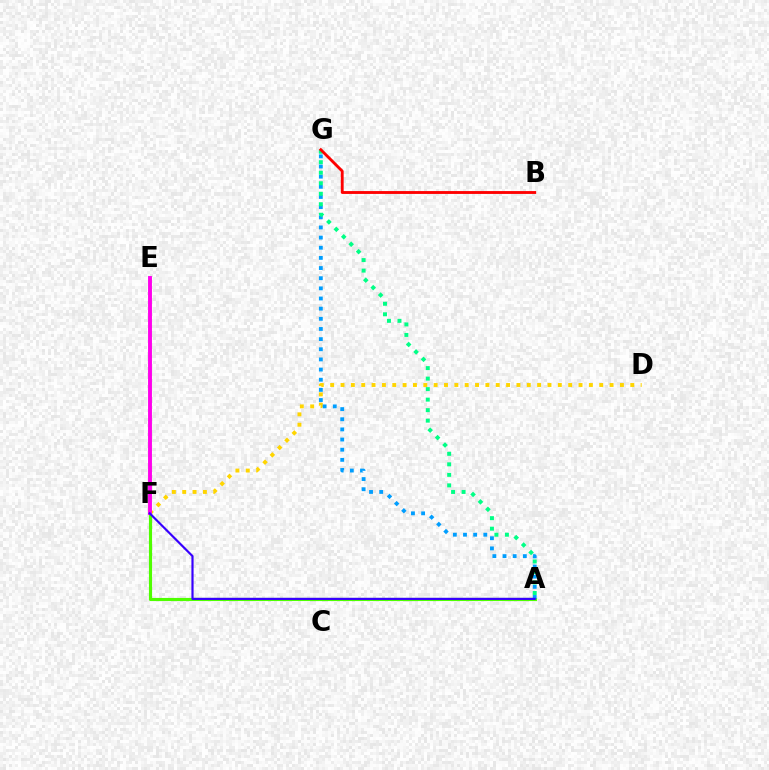{('D', 'F'): [{'color': '#ffd500', 'line_style': 'dotted', 'thickness': 2.81}], ('A', 'F'): [{'color': '#4fff00', 'line_style': 'solid', 'thickness': 2.26}, {'color': '#3700ff', 'line_style': 'solid', 'thickness': 1.56}], ('E', 'F'): [{'color': '#ff00ed', 'line_style': 'solid', 'thickness': 2.8}], ('A', 'G'): [{'color': '#009eff', 'line_style': 'dotted', 'thickness': 2.76}, {'color': '#00ff86', 'line_style': 'dotted', 'thickness': 2.86}], ('B', 'G'): [{'color': '#ff0000', 'line_style': 'solid', 'thickness': 2.06}]}